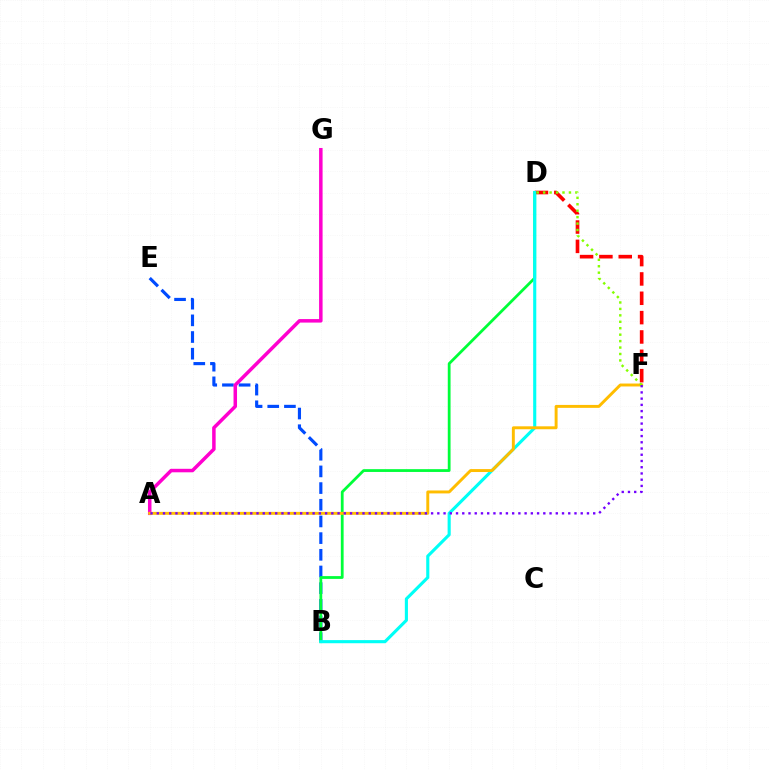{('D', 'F'): [{'color': '#ff0000', 'line_style': 'dashed', 'thickness': 2.63}, {'color': '#84ff00', 'line_style': 'dotted', 'thickness': 1.75}], ('B', 'E'): [{'color': '#004bff', 'line_style': 'dashed', 'thickness': 2.27}], ('B', 'D'): [{'color': '#00ff39', 'line_style': 'solid', 'thickness': 2.01}, {'color': '#00fff6', 'line_style': 'solid', 'thickness': 2.24}], ('A', 'G'): [{'color': '#ff00cf', 'line_style': 'solid', 'thickness': 2.52}], ('A', 'F'): [{'color': '#ffbd00', 'line_style': 'solid', 'thickness': 2.11}, {'color': '#7200ff', 'line_style': 'dotted', 'thickness': 1.69}]}